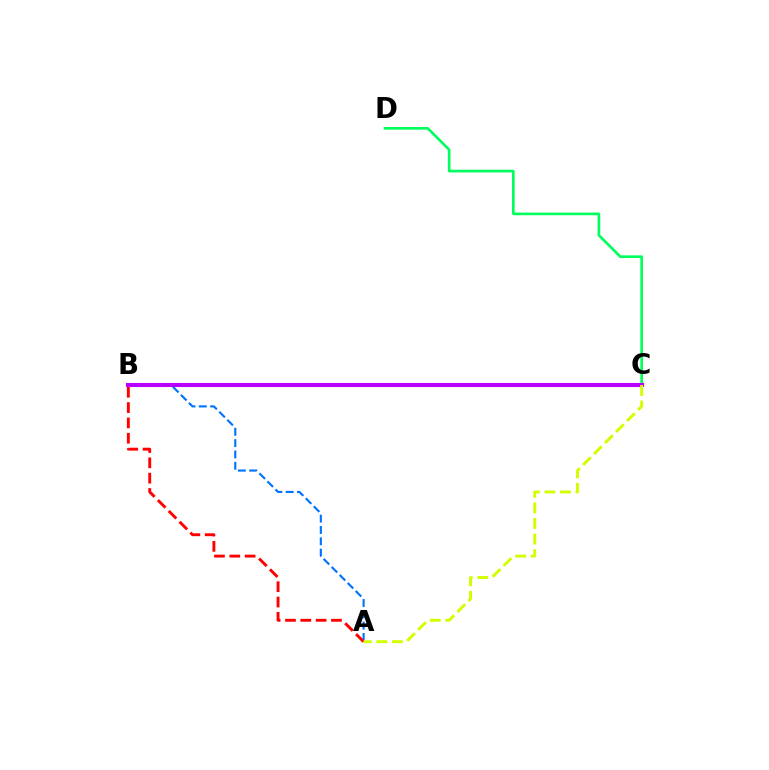{('A', 'B'): [{'color': '#0074ff', 'line_style': 'dashed', 'thickness': 1.54}, {'color': '#ff0000', 'line_style': 'dashed', 'thickness': 2.08}], ('C', 'D'): [{'color': '#00ff5c', 'line_style': 'solid', 'thickness': 1.91}], ('B', 'C'): [{'color': '#b900ff', 'line_style': 'solid', 'thickness': 2.94}], ('A', 'C'): [{'color': '#d1ff00', 'line_style': 'dashed', 'thickness': 2.11}]}